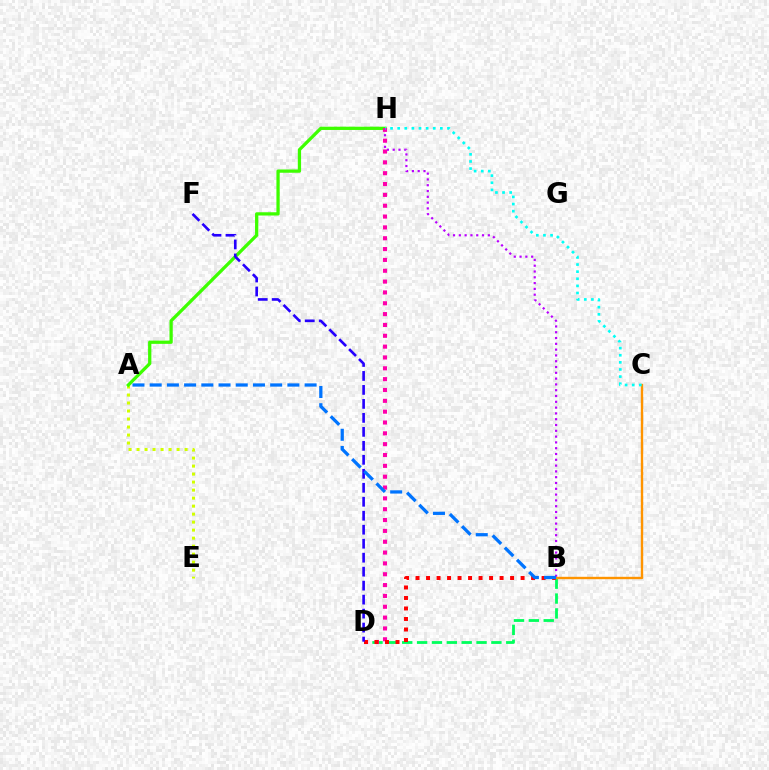{('B', 'D'): [{'color': '#00ff5c', 'line_style': 'dashed', 'thickness': 2.02}, {'color': '#ff0000', 'line_style': 'dotted', 'thickness': 2.85}], ('B', 'H'): [{'color': '#b900ff', 'line_style': 'dotted', 'thickness': 1.58}], ('A', 'E'): [{'color': '#d1ff00', 'line_style': 'dotted', 'thickness': 2.17}], ('A', 'H'): [{'color': '#3dff00', 'line_style': 'solid', 'thickness': 2.35}], ('D', 'H'): [{'color': '#ff00ac', 'line_style': 'dotted', 'thickness': 2.94}], ('B', 'C'): [{'color': '#ff9400', 'line_style': 'solid', 'thickness': 1.72}], ('C', 'H'): [{'color': '#00fff6', 'line_style': 'dotted', 'thickness': 1.93}], ('D', 'F'): [{'color': '#2500ff', 'line_style': 'dashed', 'thickness': 1.9}], ('A', 'B'): [{'color': '#0074ff', 'line_style': 'dashed', 'thickness': 2.34}]}